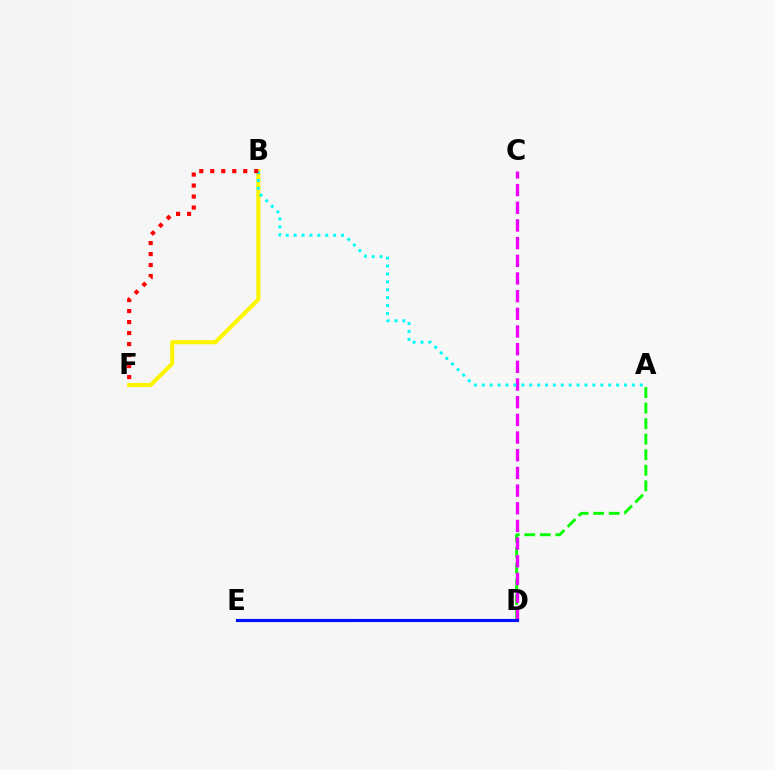{('A', 'D'): [{'color': '#08ff00', 'line_style': 'dashed', 'thickness': 2.11}], ('C', 'D'): [{'color': '#ee00ff', 'line_style': 'dashed', 'thickness': 2.4}], ('B', 'F'): [{'color': '#fcf500', 'line_style': 'solid', 'thickness': 2.96}, {'color': '#ff0000', 'line_style': 'dotted', 'thickness': 2.99}], ('D', 'E'): [{'color': '#0010ff', 'line_style': 'solid', 'thickness': 2.26}], ('A', 'B'): [{'color': '#00fff6', 'line_style': 'dotted', 'thickness': 2.15}]}